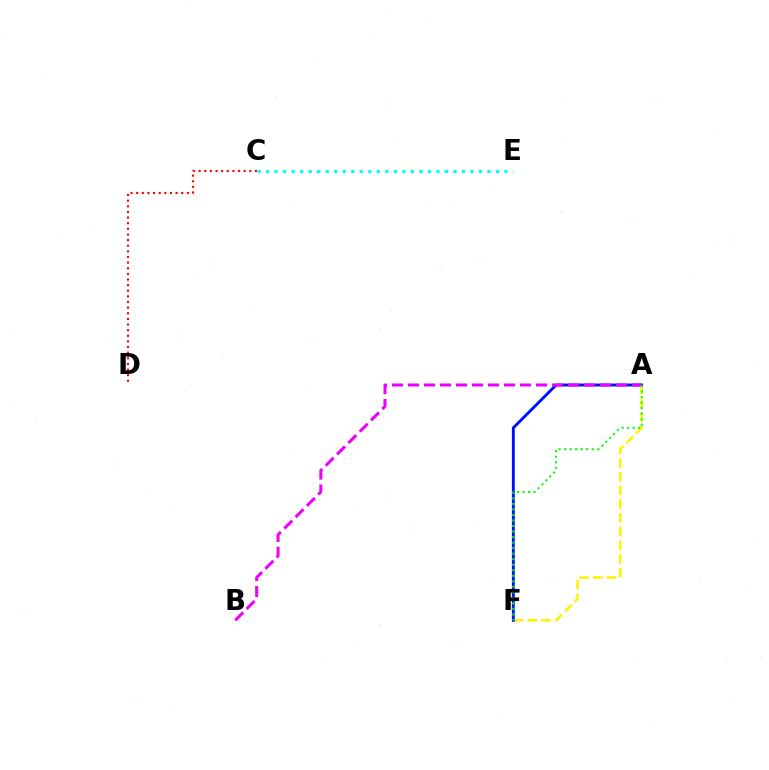{('A', 'F'): [{'color': '#fcf500', 'line_style': 'dashed', 'thickness': 1.86}, {'color': '#0010ff', 'line_style': 'solid', 'thickness': 2.08}, {'color': '#08ff00', 'line_style': 'dotted', 'thickness': 1.5}], ('C', 'D'): [{'color': '#ff0000', 'line_style': 'dotted', 'thickness': 1.53}], ('C', 'E'): [{'color': '#00fff6', 'line_style': 'dotted', 'thickness': 2.31}], ('A', 'B'): [{'color': '#ee00ff', 'line_style': 'dashed', 'thickness': 2.17}]}